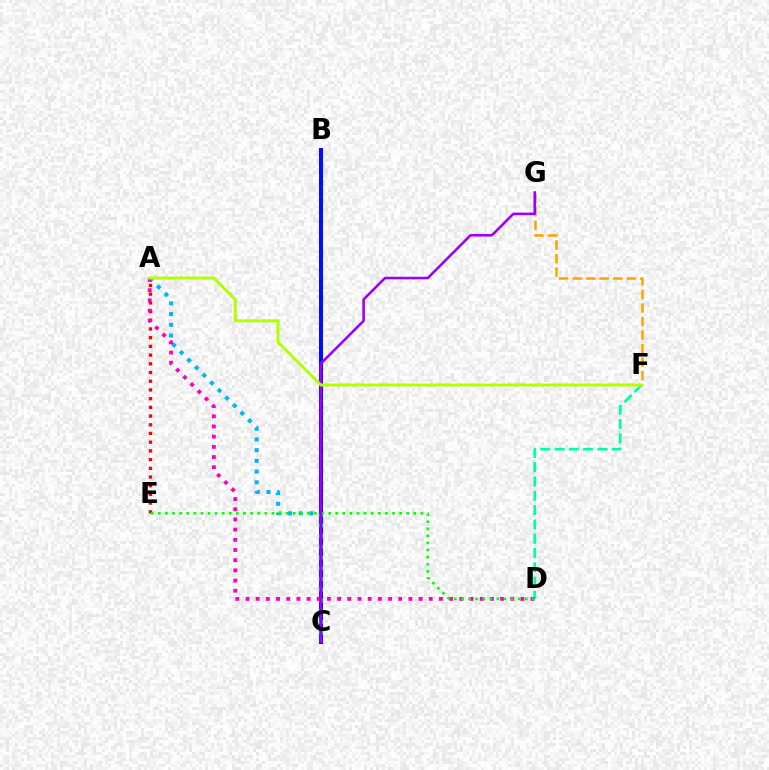{('B', 'C'): [{'color': '#0010ff', 'line_style': 'solid', 'thickness': 2.92}], ('F', 'G'): [{'color': '#ffa500', 'line_style': 'dashed', 'thickness': 1.84}], ('D', 'F'): [{'color': '#00ff9d', 'line_style': 'dashed', 'thickness': 1.94}], ('A', 'C'): [{'color': '#00b5ff', 'line_style': 'dotted', 'thickness': 2.91}], ('A', 'E'): [{'color': '#ff0000', 'line_style': 'dotted', 'thickness': 2.37}], ('A', 'D'): [{'color': '#ff00bd', 'line_style': 'dotted', 'thickness': 2.77}], ('D', 'E'): [{'color': '#08ff00', 'line_style': 'dotted', 'thickness': 1.93}], ('C', 'G'): [{'color': '#9b00ff', 'line_style': 'solid', 'thickness': 1.85}], ('A', 'F'): [{'color': '#b3ff00', 'line_style': 'solid', 'thickness': 2.13}]}